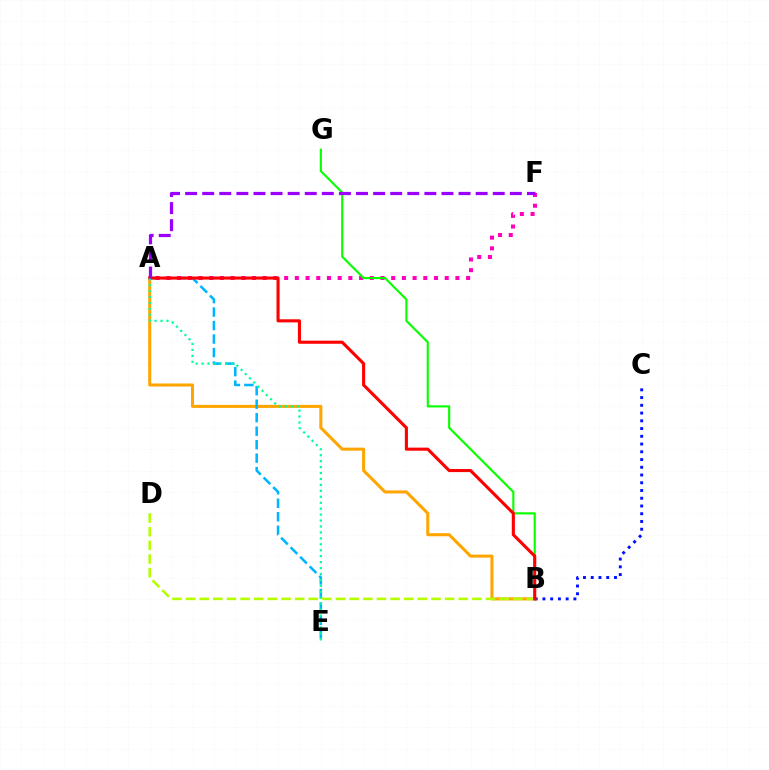{('B', 'C'): [{'color': '#0010ff', 'line_style': 'dotted', 'thickness': 2.1}], ('A', 'B'): [{'color': '#ffa500', 'line_style': 'solid', 'thickness': 2.19}, {'color': '#ff0000', 'line_style': 'solid', 'thickness': 2.23}], ('A', 'E'): [{'color': '#00b5ff', 'line_style': 'dashed', 'thickness': 1.83}, {'color': '#00ff9d', 'line_style': 'dotted', 'thickness': 1.61}], ('A', 'F'): [{'color': '#ff00bd', 'line_style': 'dotted', 'thickness': 2.91}, {'color': '#9b00ff', 'line_style': 'dashed', 'thickness': 2.32}], ('B', 'D'): [{'color': '#b3ff00', 'line_style': 'dashed', 'thickness': 1.85}], ('B', 'G'): [{'color': '#08ff00', 'line_style': 'solid', 'thickness': 1.54}]}